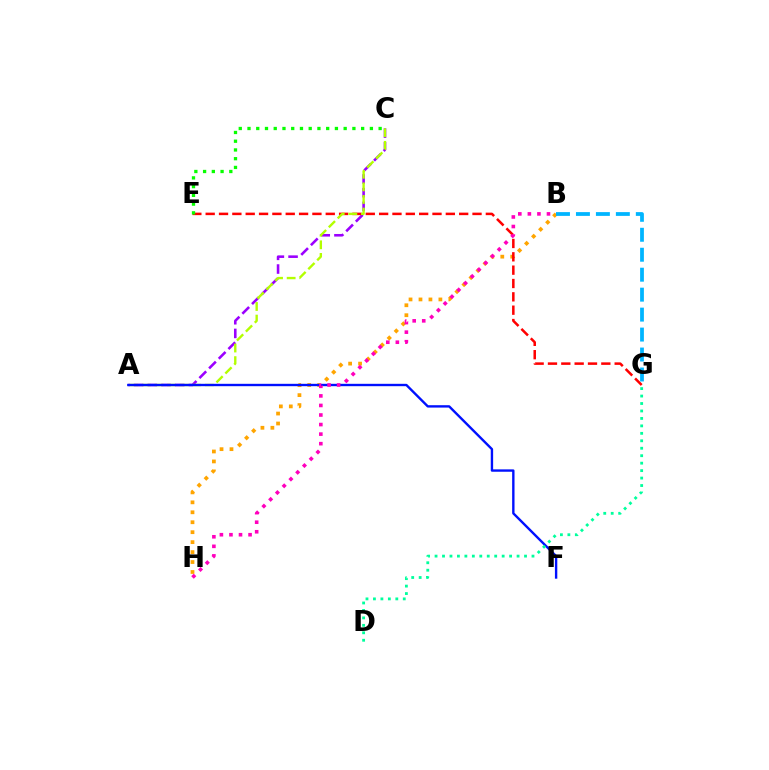{('B', 'H'): [{'color': '#ffa500', 'line_style': 'dotted', 'thickness': 2.7}, {'color': '#ff00bd', 'line_style': 'dotted', 'thickness': 2.6}], ('A', 'C'): [{'color': '#9b00ff', 'line_style': 'dashed', 'thickness': 1.86}, {'color': '#b3ff00', 'line_style': 'dashed', 'thickness': 1.71}], ('E', 'G'): [{'color': '#ff0000', 'line_style': 'dashed', 'thickness': 1.81}], ('A', 'F'): [{'color': '#0010ff', 'line_style': 'solid', 'thickness': 1.71}], ('B', 'G'): [{'color': '#00b5ff', 'line_style': 'dashed', 'thickness': 2.71}], ('D', 'G'): [{'color': '#00ff9d', 'line_style': 'dotted', 'thickness': 2.03}], ('C', 'E'): [{'color': '#08ff00', 'line_style': 'dotted', 'thickness': 2.38}]}